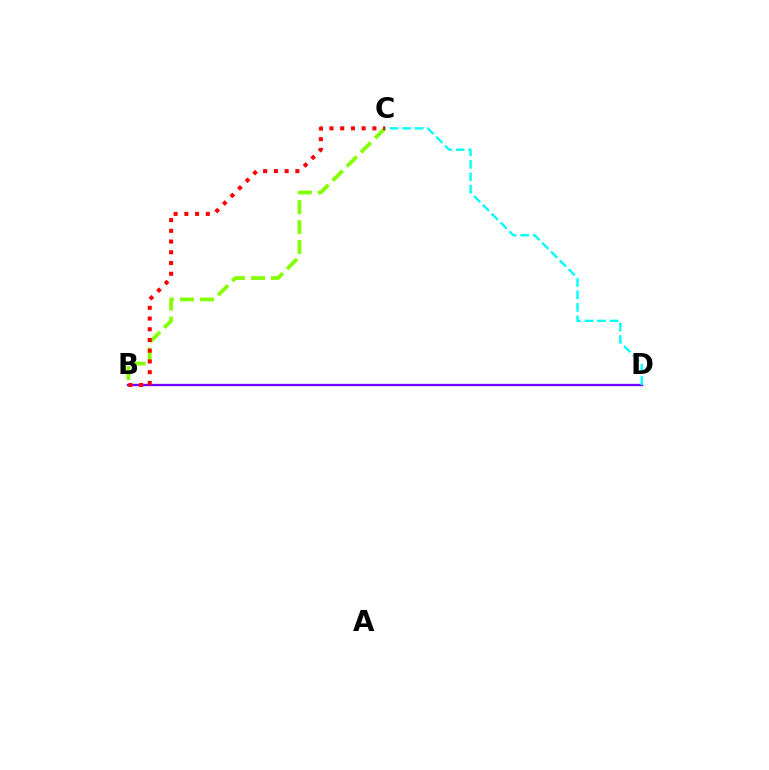{('B', 'D'): [{'color': '#7200ff', 'line_style': 'solid', 'thickness': 1.68}], ('B', 'C'): [{'color': '#84ff00', 'line_style': 'dashed', 'thickness': 2.71}, {'color': '#ff0000', 'line_style': 'dotted', 'thickness': 2.91}], ('C', 'D'): [{'color': '#00fff6', 'line_style': 'dashed', 'thickness': 1.7}]}